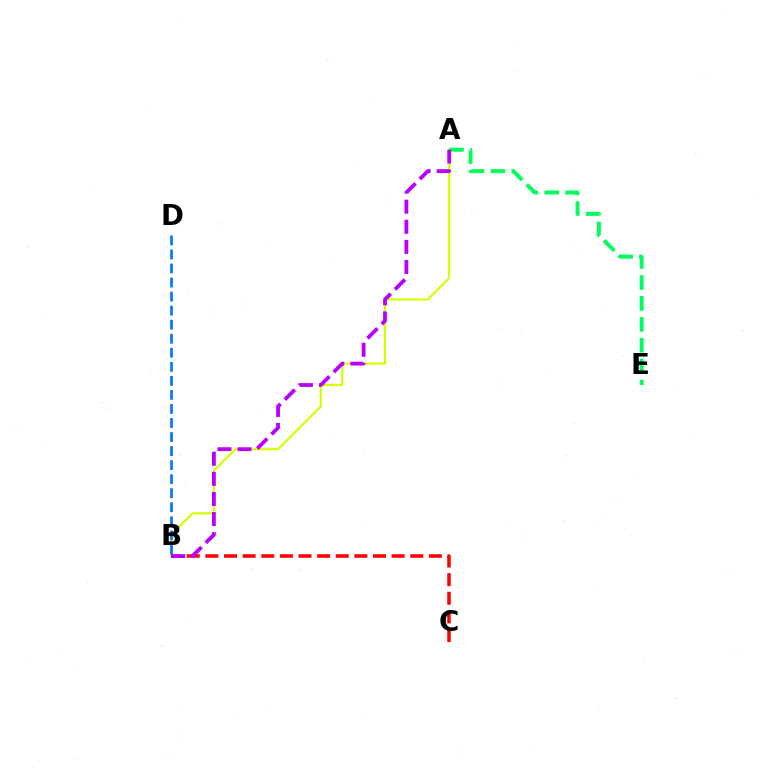{('A', 'B'): [{'color': '#d1ff00', 'line_style': 'solid', 'thickness': 1.57}, {'color': '#b900ff', 'line_style': 'dashed', 'thickness': 2.73}], ('B', 'C'): [{'color': '#ff0000', 'line_style': 'dashed', 'thickness': 2.53}], ('A', 'E'): [{'color': '#00ff5c', 'line_style': 'dashed', 'thickness': 2.84}], ('B', 'D'): [{'color': '#0074ff', 'line_style': 'dashed', 'thickness': 1.91}]}